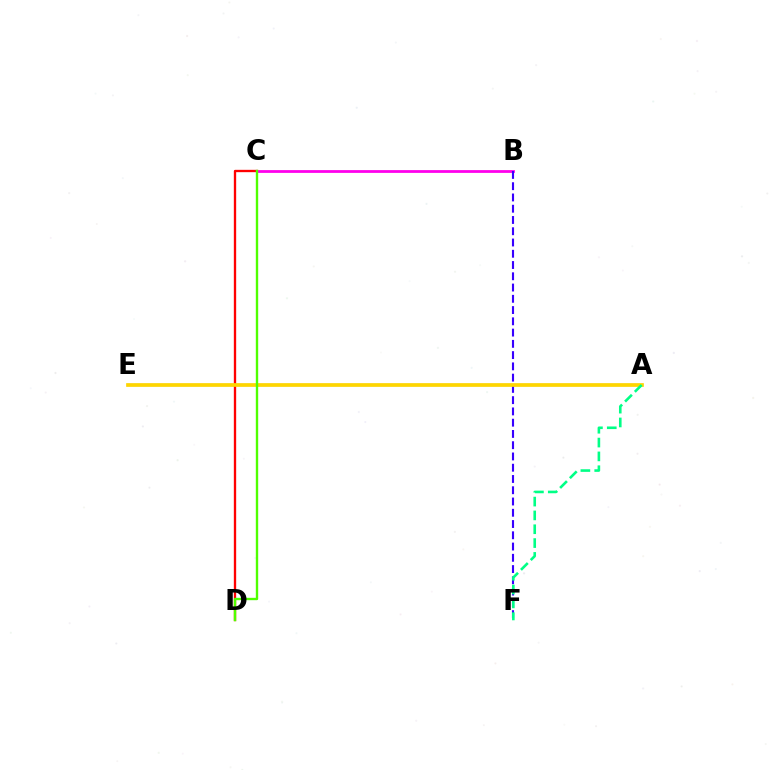{('C', 'D'): [{'color': '#ff0000', 'line_style': 'solid', 'thickness': 1.68}, {'color': '#4fff00', 'line_style': 'solid', 'thickness': 1.71}], ('B', 'C'): [{'color': '#ff00ed', 'line_style': 'solid', 'thickness': 2.0}], ('B', 'F'): [{'color': '#3700ff', 'line_style': 'dashed', 'thickness': 1.53}], ('A', 'E'): [{'color': '#009eff', 'line_style': 'solid', 'thickness': 1.57}, {'color': '#ffd500', 'line_style': 'solid', 'thickness': 2.66}], ('A', 'F'): [{'color': '#00ff86', 'line_style': 'dashed', 'thickness': 1.88}]}